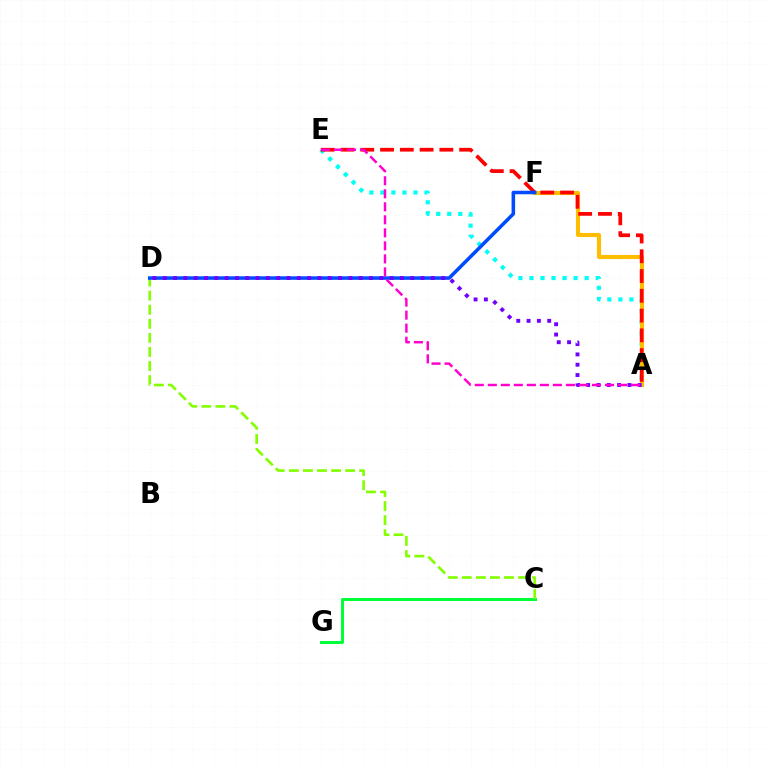{('A', 'E'): [{'color': '#00fff6', 'line_style': 'dotted', 'thickness': 3.0}, {'color': '#ff0000', 'line_style': 'dashed', 'thickness': 2.69}, {'color': '#ff00cf', 'line_style': 'dashed', 'thickness': 1.77}], ('C', 'G'): [{'color': '#00ff39', 'line_style': 'solid', 'thickness': 2.15}], ('A', 'F'): [{'color': '#ffbd00', 'line_style': 'solid', 'thickness': 2.96}], ('C', 'D'): [{'color': '#84ff00', 'line_style': 'dashed', 'thickness': 1.91}], ('D', 'F'): [{'color': '#004bff', 'line_style': 'solid', 'thickness': 2.55}], ('A', 'D'): [{'color': '#7200ff', 'line_style': 'dotted', 'thickness': 2.8}]}